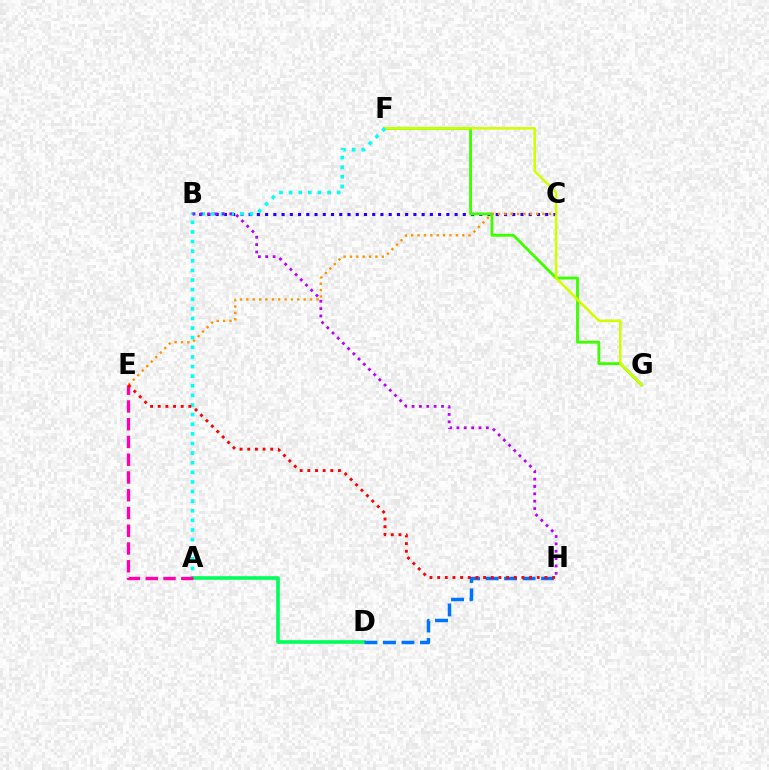{('B', 'C'): [{'color': '#2500ff', 'line_style': 'dotted', 'thickness': 2.24}], ('F', 'G'): [{'color': '#3dff00', 'line_style': 'solid', 'thickness': 2.05}, {'color': '#d1ff00', 'line_style': 'solid', 'thickness': 1.82}], ('A', 'F'): [{'color': '#00fff6', 'line_style': 'dotted', 'thickness': 2.61}], ('A', 'D'): [{'color': '#00ff5c', 'line_style': 'solid', 'thickness': 2.61}], ('D', 'H'): [{'color': '#0074ff', 'line_style': 'dashed', 'thickness': 2.51}], ('C', 'E'): [{'color': '#ff9400', 'line_style': 'dotted', 'thickness': 1.73}], ('B', 'H'): [{'color': '#b900ff', 'line_style': 'dotted', 'thickness': 2.0}], ('A', 'E'): [{'color': '#ff00ac', 'line_style': 'dashed', 'thickness': 2.41}], ('E', 'H'): [{'color': '#ff0000', 'line_style': 'dotted', 'thickness': 2.08}]}